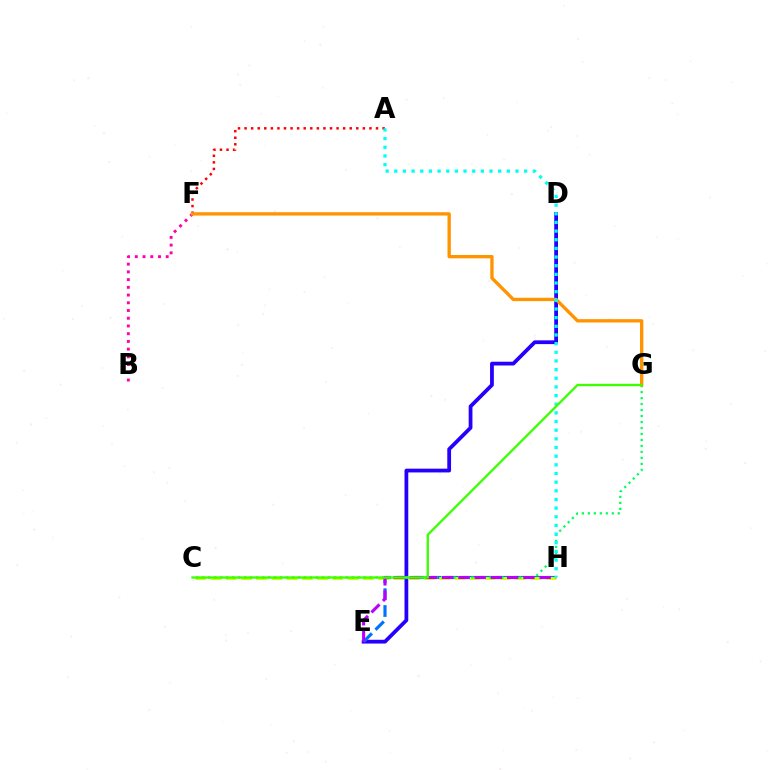{('A', 'F'): [{'color': '#ff0000', 'line_style': 'dotted', 'thickness': 1.79}], ('D', 'E'): [{'color': '#2500ff', 'line_style': 'solid', 'thickness': 2.71}], ('E', 'H'): [{'color': '#0074ff', 'line_style': 'dashed', 'thickness': 2.29}, {'color': '#b900ff', 'line_style': 'dashed', 'thickness': 2.21}], ('C', 'H'): [{'color': '#d1ff00', 'line_style': 'dashed', 'thickness': 2.07}], ('C', 'G'): [{'color': '#00ff5c', 'line_style': 'dotted', 'thickness': 1.63}, {'color': '#3dff00', 'line_style': 'solid', 'thickness': 1.68}], ('B', 'F'): [{'color': '#ff00ac', 'line_style': 'dotted', 'thickness': 2.1}], ('F', 'G'): [{'color': '#ff9400', 'line_style': 'solid', 'thickness': 2.4}], ('A', 'H'): [{'color': '#00fff6', 'line_style': 'dotted', 'thickness': 2.35}]}